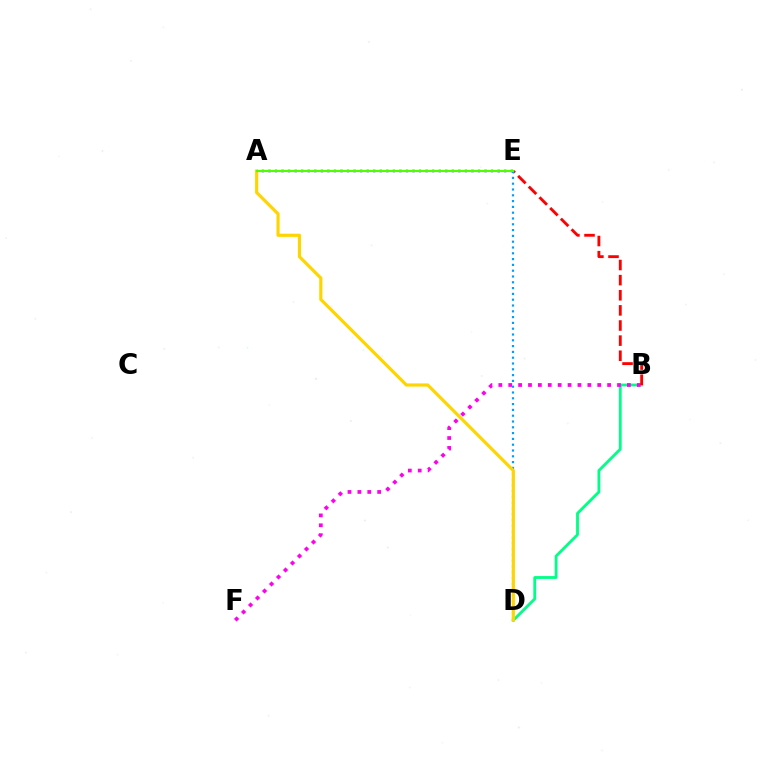{('A', 'E'): [{'color': '#3700ff', 'line_style': 'dotted', 'thickness': 1.78}, {'color': '#4fff00', 'line_style': 'solid', 'thickness': 1.58}], ('B', 'D'): [{'color': '#00ff86', 'line_style': 'solid', 'thickness': 2.02}], ('B', 'F'): [{'color': '#ff00ed', 'line_style': 'dotted', 'thickness': 2.69}], ('B', 'E'): [{'color': '#ff0000', 'line_style': 'dashed', 'thickness': 2.05}], ('D', 'E'): [{'color': '#009eff', 'line_style': 'dotted', 'thickness': 1.58}], ('A', 'D'): [{'color': '#ffd500', 'line_style': 'solid', 'thickness': 2.28}]}